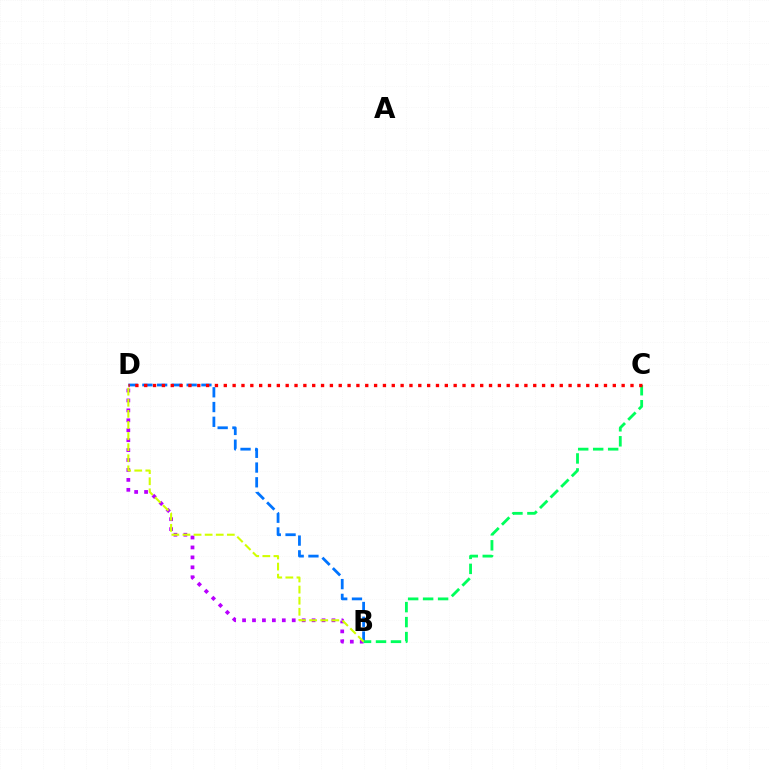{('B', 'D'): [{'color': '#b900ff', 'line_style': 'dotted', 'thickness': 2.7}, {'color': '#0074ff', 'line_style': 'dashed', 'thickness': 2.0}, {'color': '#d1ff00', 'line_style': 'dashed', 'thickness': 1.51}], ('B', 'C'): [{'color': '#00ff5c', 'line_style': 'dashed', 'thickness': 2.04}], ('C', 'D'): [{'color': '#ff0000', 'line_style': 'dotted', 'thickness': 2.4}]}